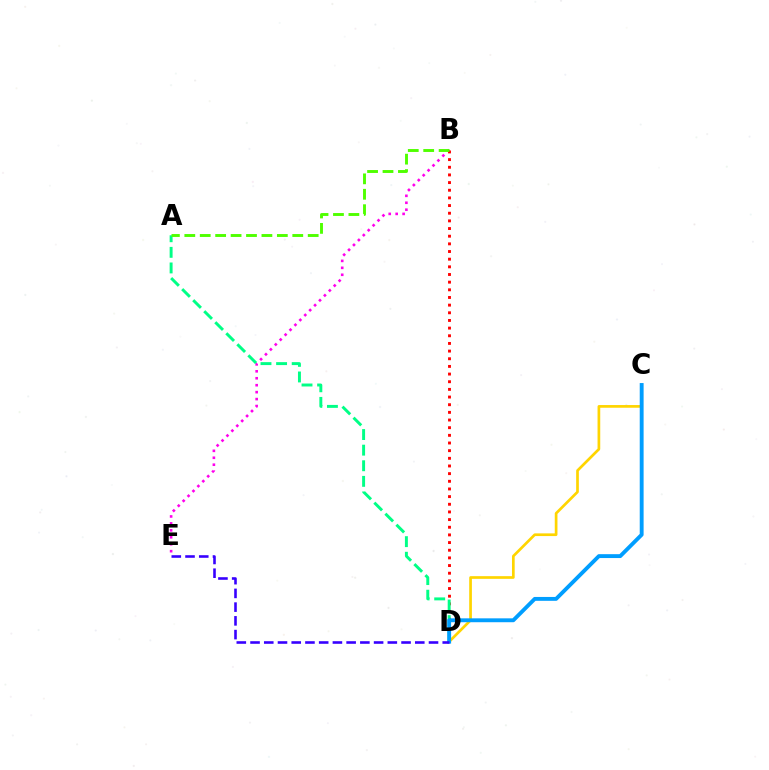{('B', 'E'): [{'color': '#ff00ed', 'line_style': 'dotted', 'thickness': 1.89}], ('B', 'D'): [{'color': '#ff0000', 'line_style': 'dotted', 'thickness': 2.08}], ('C', 'D'): [{'color': '#ffd500', 'line_style': 'solid', 'thickness': 1.94}, {'color': '#009eff', 'line_style': 'solid', 'thickness': 2.79}], ('A', 'D'): [{'color': '#00ff86', 'line_style': 'dashed', 'thickness': 2.12}], ('D', 'E'): [{'color': '#3700ff', 'line_style': 'dashed', 'thickness': 1.87}], ('A', 'B'): [{'color': '#4fff00', 'line_style': 'dashed', 'thickness': 2.1}]}